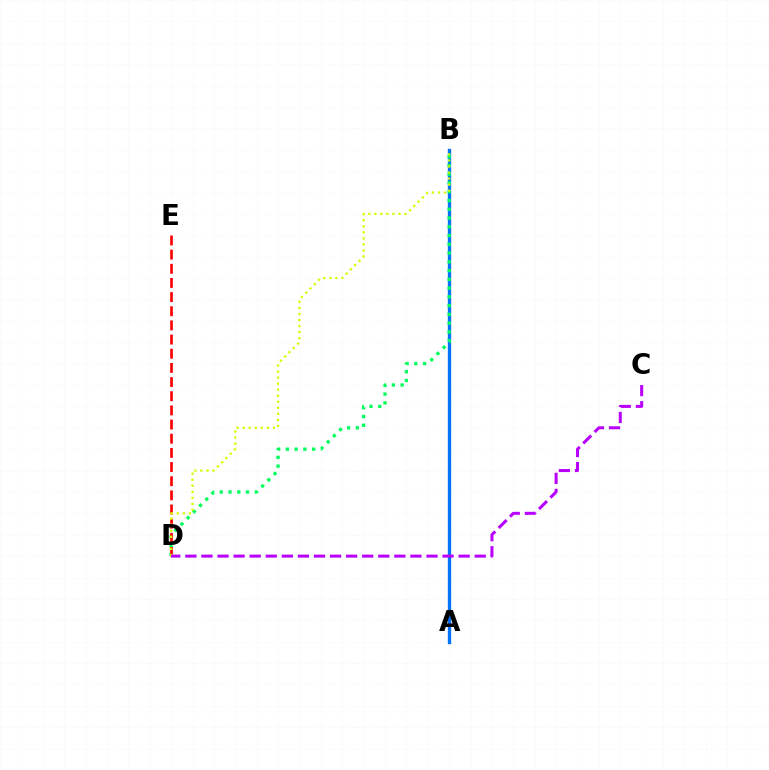{('A', 'B'): [{'color': '#0074ff', 'line_style': 'solid', 'thickness': 2.4}], ('B', 'D'): [{'color': '#00ff5c', 'line_style': 'dotted', 'thickness': 2.38}, {'color': '#d1ff00', 'line_style': 'dotted', 'thickness': 1.64}], ('D', 'E'): [{'color': '#ff0000', 'line_style': 'dashed', 'thickness': 1.92}], ('C', 'D'): [{'color': '#b900ff', 'line_style': 'dashed', 'thickness': 2.18}]}